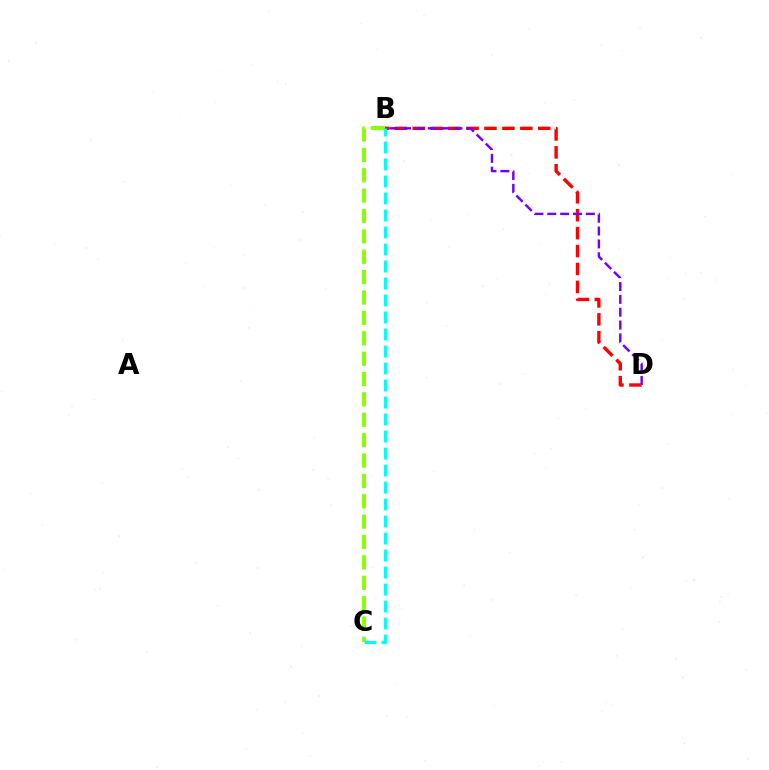{('B', 'D'): [{'color': '#ff0000', 'line_style': 'dashed', 'thickness': 2.44}, {'color': '#7200ff', 'line_style': 'dashed', 'thickness': 1.75}], ('B', 'C'): [{'color': '#84ff00', 'line_style': 'dashed', 'thickness': 2.77}, {'color': '#00fff6', 'line_style': 'dashed', 'thickness': 2.31}]}